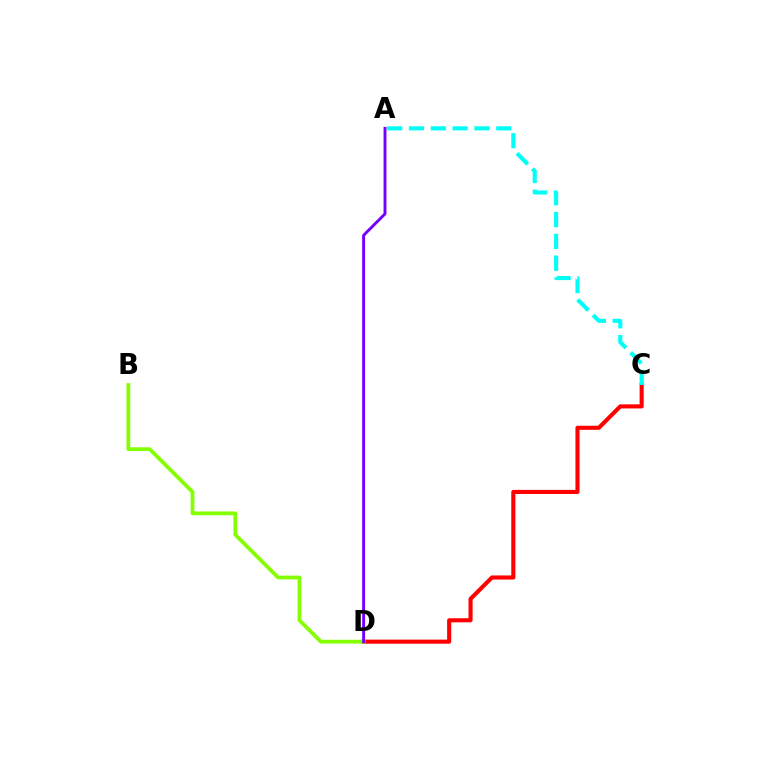{('C', 'D'): [{'color': '#ff0000', 'line_style': 'solid', 'thickness': 2.95}], ('B', 'D'): [{'color': '#84ff00', 'line_style': 'solid', 'thickness': 2.71}], ('A', 'D'): [{'color': '#7200ff', 'line_style': 'solid', 'thickness': 2.09}], ('A', 'C'): [{'color': '#00fff6', 'line_style': 'dashed', 'thickness': 2.97}]}